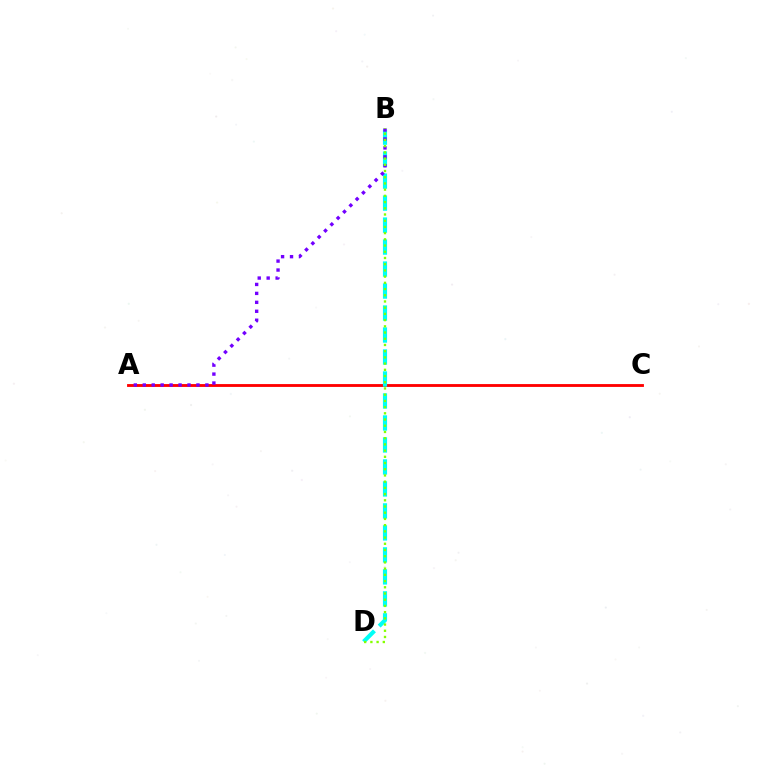{('A', 'C'): [{'color': '#ff0000', 'line_style': 'solid', 'thickness': 2.05}], ('B', 'D'): [{'color': '#00fff6', 'line_style': 'dashed', 'thickness': 2.99}, {'color': '#84ff00', 'line_style': 'dotted', 'thickness': 1.69}], ('A', 'B'): [{'color': '#7200ff', 'line_style': 'dotted', 'thickness': 2.43}]}